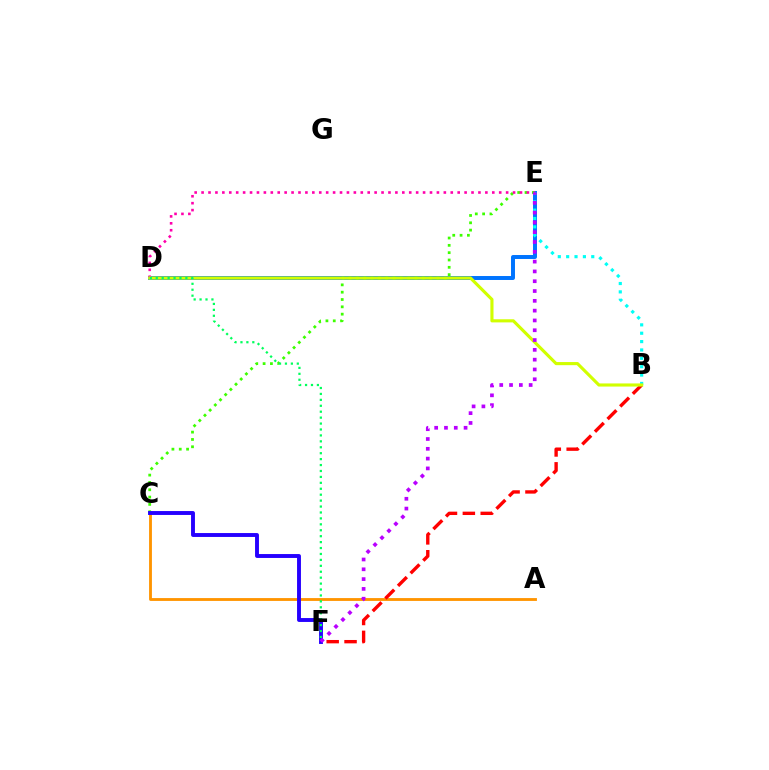{('A', 'C'): [{'color': '#ff9400', 'line_style': 'solid', 'thickness': 2.05}], ('B', 'F'): [{'color': '#ff0000', 'line_style': 'dashed', 'thickness': 2.43}], ('D', 'E'): [{'color': '#0074ff', 'line_style': 'solid', 'thickness': 2.85}, {'color': '#ff00ac', 'line_style': 'dotted', 'thickness': 1.88}], ('C', 'E'): [{'color': '#3dff00', 'line_style': 'dotted', 'thickness': 1.99}], ('B', 'E'): [{'color': '#00fff6', 'line_style': 'dotted', 'thickness': 2.27}], ('B', 'D'): [{'color': '#d1ff00', 'line_style': 'solid', 'thickness': 2.25}], ('C', 'F'): [{'color': '#2500ff', 'line_style': 'solid', 'thickness': 2.81}], ('D', 'F'): [{'color': '#00ff5c', 'line_style': 'dotted', 'thickness': 1.61}], ('E', 'F'): [{'color': '#b900ff', 'line_style': 'dotted', 'thickness': 2.66}]}